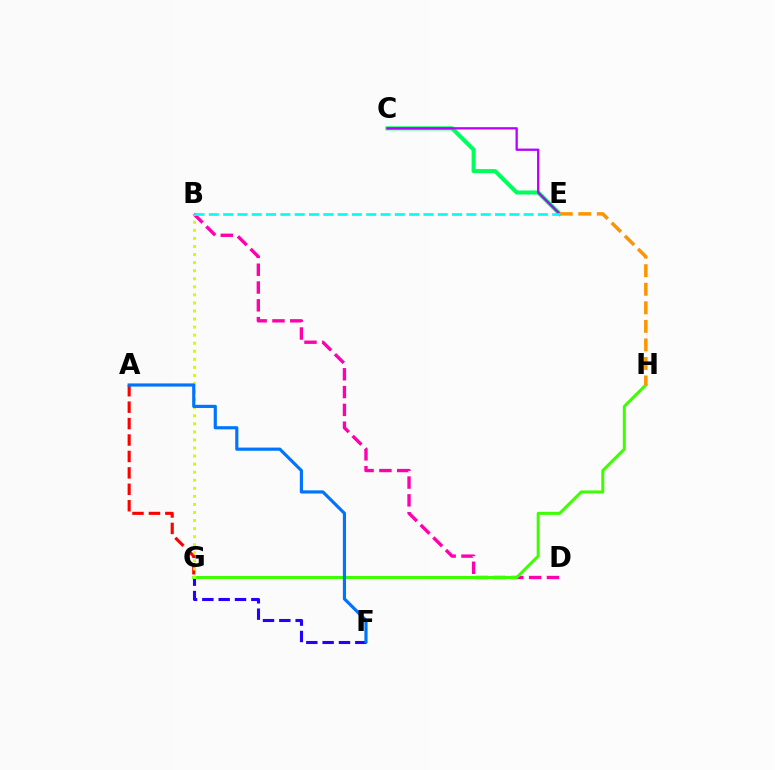{('C', 'E'): [{'color': '#00ff5c', 'line_style': 'solid', 'thickness': 2.91}, {'color': '#b900ff', 'line_style': 'solid', 'thickness': 1.65}], ('A', 'G'): [{'color': '#ff0000', 'line_style': 'dashed', 'thickness': 2.23}], ('B', 'D'): [{'color': '#ff00ac', 'line_style': 'dashed', 'thickness': 2.42}], ('F', 'G'): [{'color': '#2500ff', 'line_style': 'dashed', 'thickness': 2.22}], ('G', 'H'): [{'color': '#3dff00', 'line_style': 'solid', 'thickness': 2.16}], ('E', 'H'): [{'color': '#ff9400', 'line_style': 'dashed', 'thickness': 2.52}], ('B', 'G'): [{'color': '#d1ff00', 'line_style': 'dotted', 'thickness': 2.19}], ('A', 'F'): [{'color': '#0074ff', 'line_style': 'solid', 'thickness': 2.28}], ('B', 'E'): [{'color': '#00fff6', 'line_style': 'dashed', 'thickness': 1.94}]}